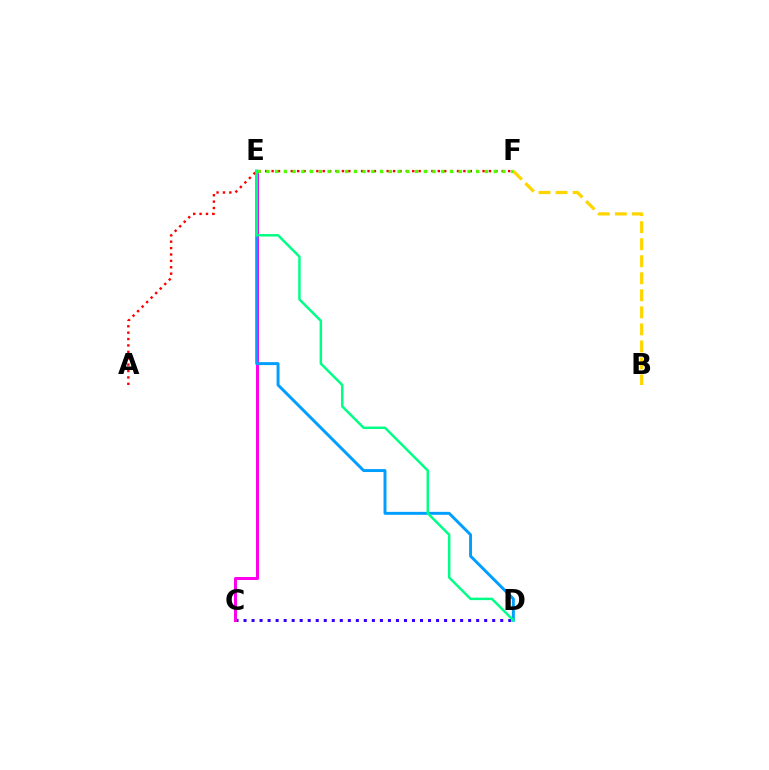{('B', 'F'): [{'color': '#ffd500', 'line_style': 'dashed', 'thickness': 2.31}], ('C', 'D'): [{'color': '#3700ff', 'line_style': 'dotted', 'thickness': 2.18}], ('A', 'F'): [{'color': '#ff0000', 'line_style': 'dotted', 'thickness': 1.74}], ('C', 'E'): [{'color': '#ff00ed', 'line_style': 'solid', 'thickness': 2.16}], ('D', 'E'): [{'color': '#009eff', 'line_style': 'solid', 'thickness': 2.12}, {'color': '#00ff86', 'line_style': 'solid', 'thickness': 1.78}], ('E', 'F'): [{'color': '#4fff00', 'line_style': 'dotted', 'thickness': 2.38}]}